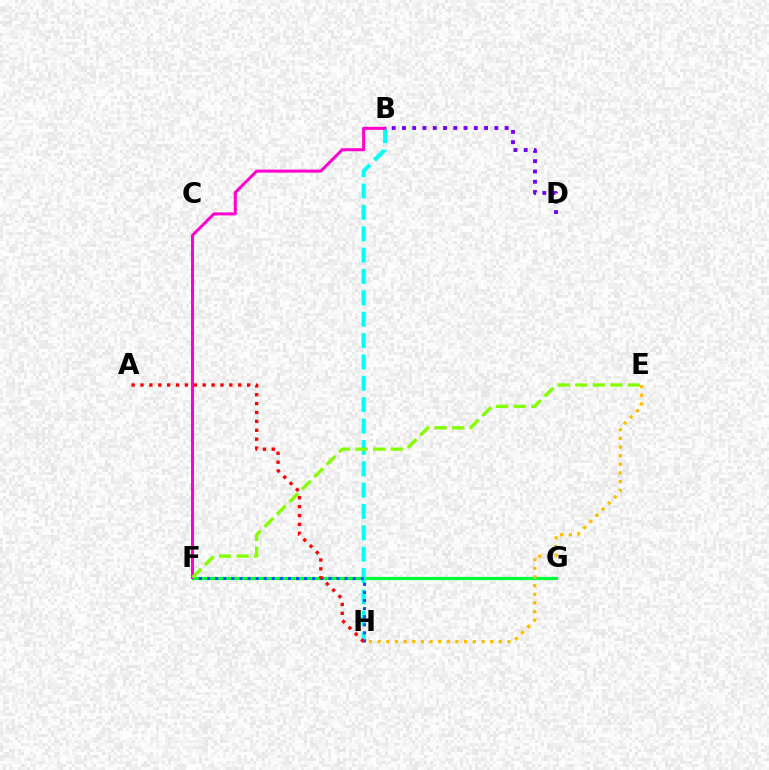{('B', 'D'): [{'color': '#7200ff', 'line_style': 'dotted', 'thickness': 2.79}], ('F', 'G'): [{'color': '#00ff39', 'line_style': 'solid', 'thickness': 2.31}], ('E', 'H'): [{'color': '#ffbd00', 'line_style': 'dotted', 'thickness': 2.35}], ('B', 'H'): [{'color': '#00fff6', 'line_style': 'dashed', 'thickness': 2.9}], ('F', 'H'): [{'color': '#004bff', 'line_style': 'dotted', 'thickness': 2.2}], ('B', 'F'): [{'color': '#ff00cf', 'line_style': 'solid', 'thickness': 2.17}], ('A', 'H'): [{'color': '#ff0000', 'line_style': 'dotted', 'thickness': 2.41}], ('E', 'F'): [{'color': '#84ff00', 'line_style': 'dashed', 'thickness': 2.39}]}